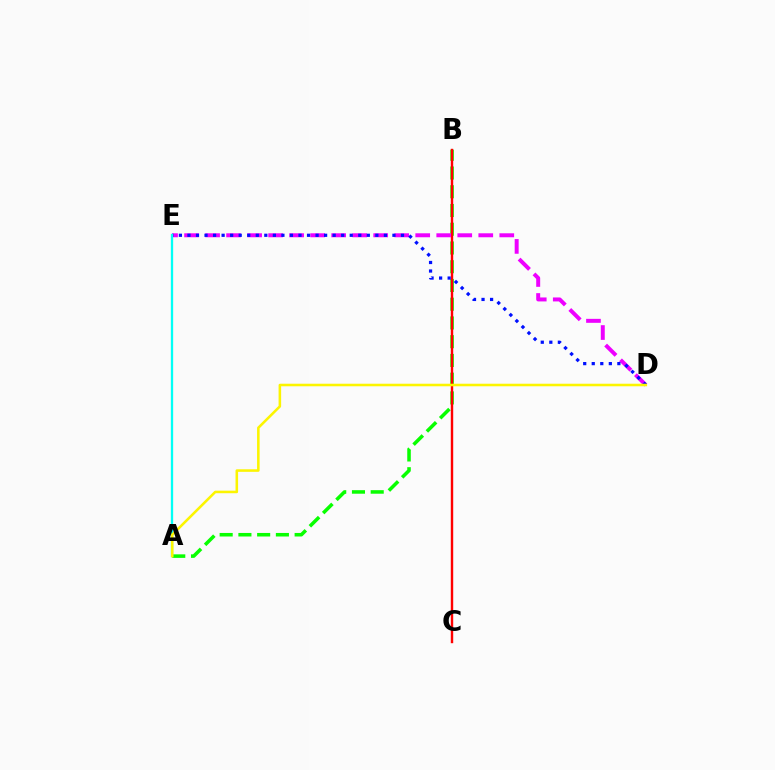{('A', 'B'): [{'color': '#08ff00', 'line_style': 'dashed', 'thickness': 2.55}], ('B', 'C'): [{'color': '#ff0000', 'line_style': 'solid', 'thickness': 1.73}], ('D', 'E'): [{'color': '#ee00ff', 'line_style': 'dashed', 'thickness': 2.85}, {'color': '#0010ff', 'line_style': 'dotted', 'thickness': 2.32}], ('A', 'E'): [{'color': '#00fff6', 'line_style': 'solid', 'thickness': 1.66}], ('A', 'D'): [{'color': '#fcf500', 'line_style': 'solid', 'thickness': 1.84}]}